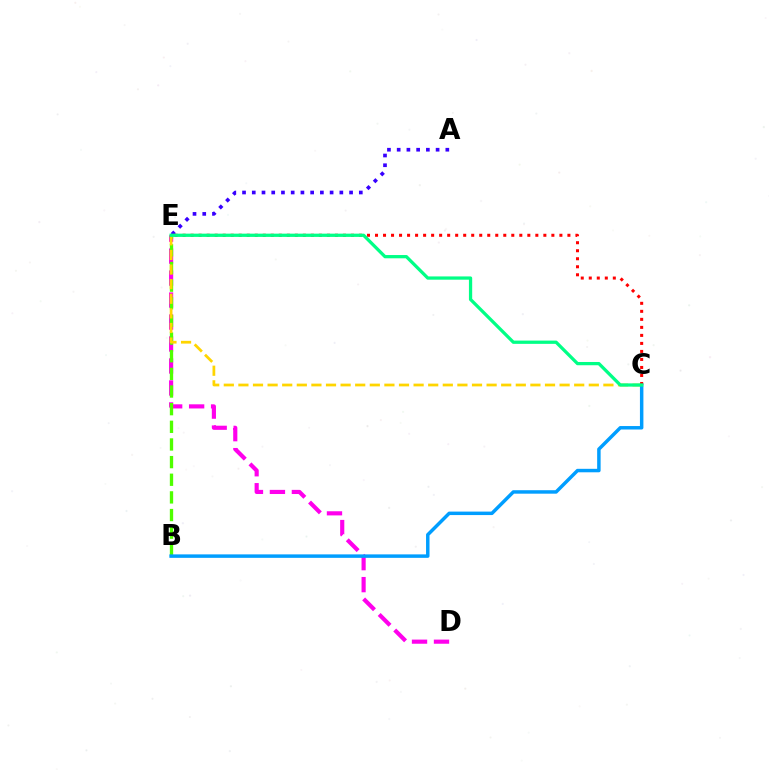{('D', 'E'): [{'color': '#ff00ed', 'line_style': 'dashed', 'thickness': 2.99}], ('B', 'E'): [{'color': '#4fff00', 'line_style': 'dashed', 'thickness': 2.4}], ('C', 'E'): [{'color': '#ffd500', 'line_style': 'dashed', 'thickness': 1.98}, {'color': '#ff0000', 'line_style': 'dotted', 'thickness': 2.18}, {'color': '#00ff86', 'line_style': 'solid', 'thickness': 2.35}], ('B', 'C'): [{'color': '#009eff', 'line_style': 'solid', 'thickness': 2.5}], ('A', 'E'): [{'color': '#3700ff', 'line_style': 'dotted', 'thickness': 2.64}]}